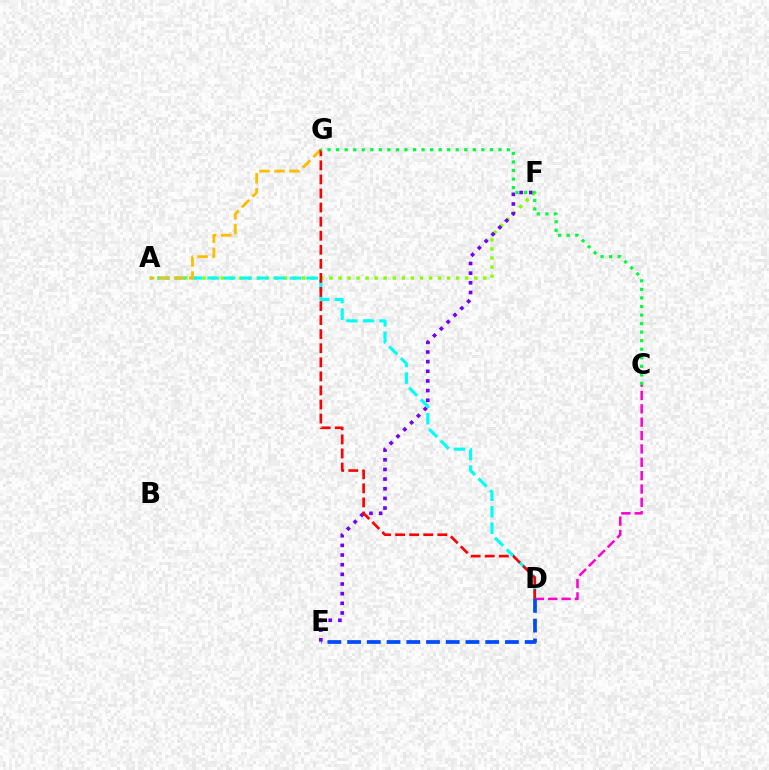{('C', 'D'): [{'color': '#ff00cf', 'line_style': 'dashed', 'thickness': 1.82}], ('A', 'F'): [{'color': '#84ff00', 'line_style': 'dotted', 'thickness': 2.46}], ('E', 'F'): [{'color': '#7200ff', 'line_style': 'dotted', 'thickness': 2.62}], ('A', 'D'): [{'color': '#00fff6', 'line_style': 'dashed', 'thickness': 2.24}], ('A', 'G'): [{'color': '#ffbd00', 'line_style': 'dashed', 'thickness': 2.04}], ('D', 'G'): [{'color': '#ff0000', 'line_style': 'dashed', 'thickness': 1.91}], ('D', 'E'): [{'color': '#004bff', 'line_style': 'dashed', 'thickness': 2.68}], ('C', 'G'): [{'color': '#00ff39', 'line_style': 'dotted', 'thickness': 2.32}]}